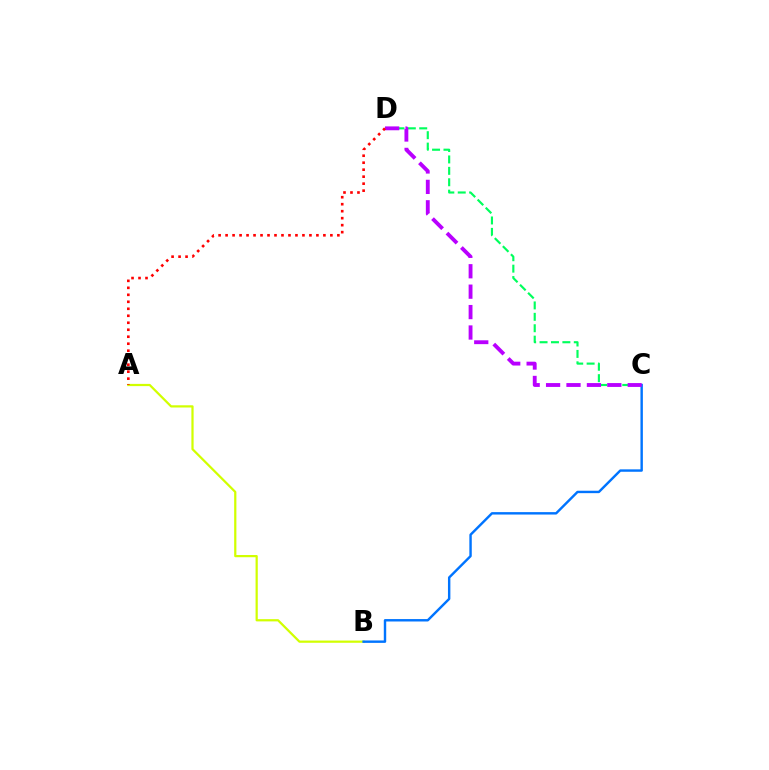{('A', 'B'): [{'color': '#d1ff00', 'line_style': 'solid', 'thickness': 1.6}], ('C', 'D'): [{'color': '#00ff5c', 'line_style': 'dashed', 'thickness': 1.55}, {'color': '#b900ff', 'line_style': 'dashed', 'thickness': 2.77}], ('B', 'C'): [{'color': '#0074ff', 'line_style': 'solid', 'thickness': 1.74}], ('A', 'D'): [{'color': '#ff0000', 'line_style': 'dotted', 'thickness': 1.9}]}